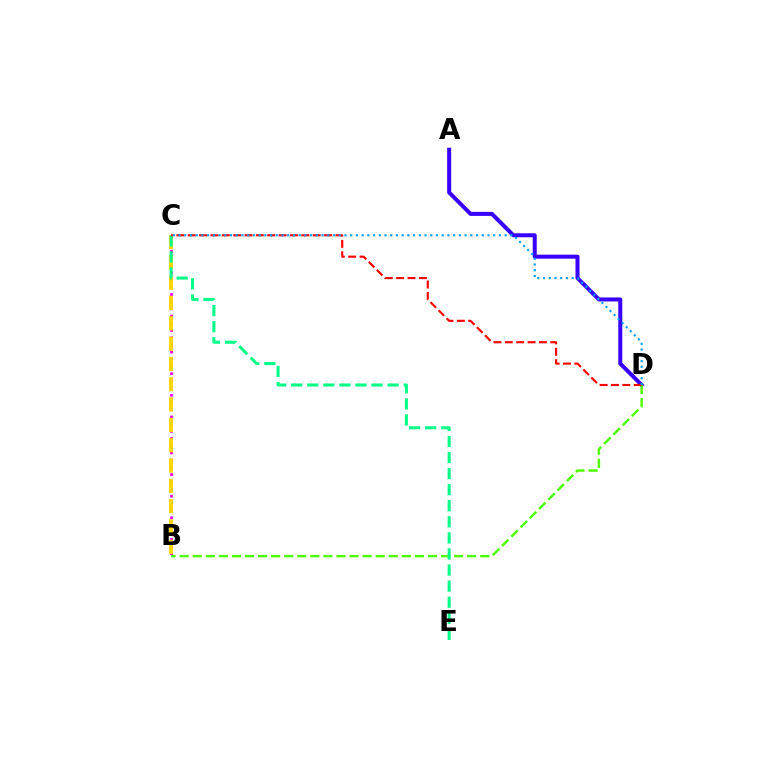{('B', 'C'): [{'color': '#ff00ed', 'line_style': 'dotted', 'thickness': 1.96}, {'color': '#ffd500', 'line_style': 'dashed', 'thickness': 2.76}], ('A', 'D'): [{'color': '#3700ff', 'line_style': 'solid', 'thickness': 2.89}], ('B', 'D'): [{'color': '#4fff00', 'line_style': 'dashed', 'thickness': 1.78}], ('C', 'E'): [{'color': '#00ff86', 'line_style': 'dashed', 'thickness': 2.18}], ('C', 'D'): [{'color': '#ff0000', 'line_style': 'dashed', 'thickness': 1.54}, {'color': '#009eff', 'line_style': 'dotted', 'thickness': 1.55}]}